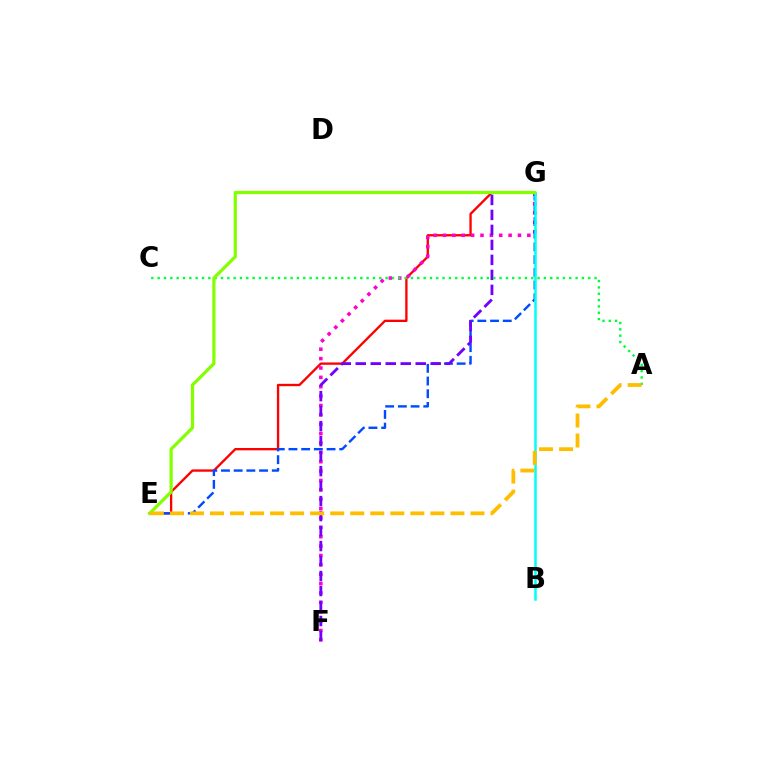{('E', 'G'): [{'color': '#ff0000', 'line_style': 'solid', 'thickness': 1.68}, {'color': '#004bff', 'line_style': 'dashed', 'thickness': 1.72}, {'color': '#84ff00', 'line_style': 'solid', 'thickness': 2.33}], ('F', 'G'): [{'color': '#ff00cf', 'line_style': 'dotted', 'thickness': 2.55}, {'color': '#7200ff', 'line_style': 'dashed', 'thickness': 2.04}], ('A', 'C'): [{'color': '#00ff39', 'line_style': 'dotted', 'thickness': 1.72}], ('B', 'G'): [{'color': '#00fff6', 'line_style': 'solid', 'thickness': 1.81}], ('A', 'E'): [{'color': '#ffbd00', 'line_style': 'dashed', 'thickness': 2.72}]}